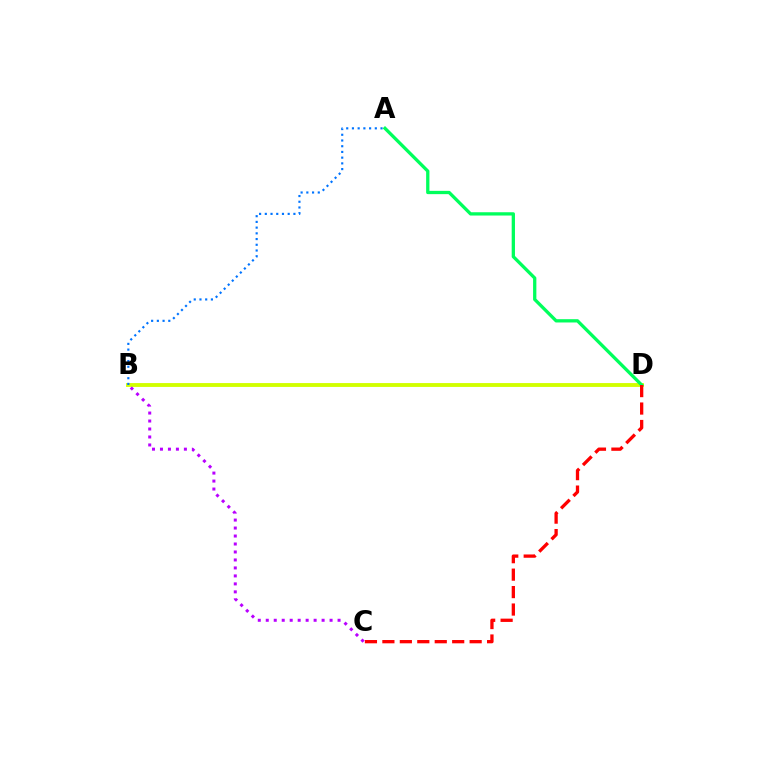{('B', 'D'): [{'color': '#d1ff00', 'line_style': 'solid', 'thickness': 2.78}], ('A', 'B'): [{'color': '#0074ff', 'line_style': 'dotted', 'thickness': 1.55}], ('A', 'D'): [{'color': '#00ff5c', 'line_style': 'solid', 'thickness': 2.37}], ('B', 'C'): [{'color': '#b900ff', 'line_style': 'dotted', 'thickness': 2.17}], ('C', 'D'): [{'color': '#ff0000', 'line_style': 'dashed', 'thickness': 2.37}]}